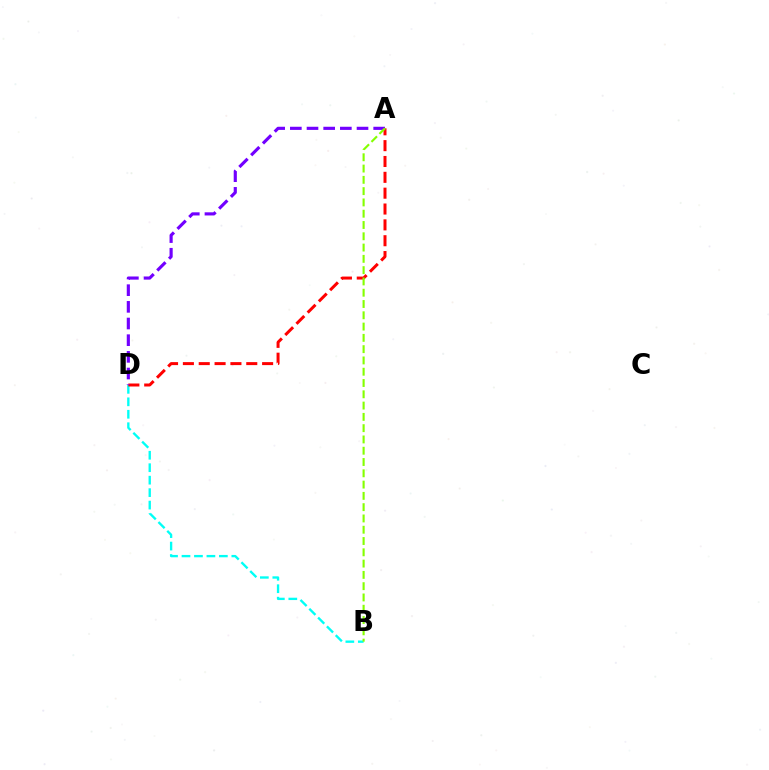{('B', 'D'): [{'color': '#00fff6', 'line_style': 'dashed', 'thickness': 1.69}], ('A', 'D'): [{'color': '#ff0000', 'line_style': 'dashed', 'thickness': 2.15}, {'color': '#7200ff', 'line_style': 'dashed', 'thickness': 2.26}], ('A', 'B'): [{'color': '#84ff00', 'line_style': 'dashed', 'thickness': 1.53}]}